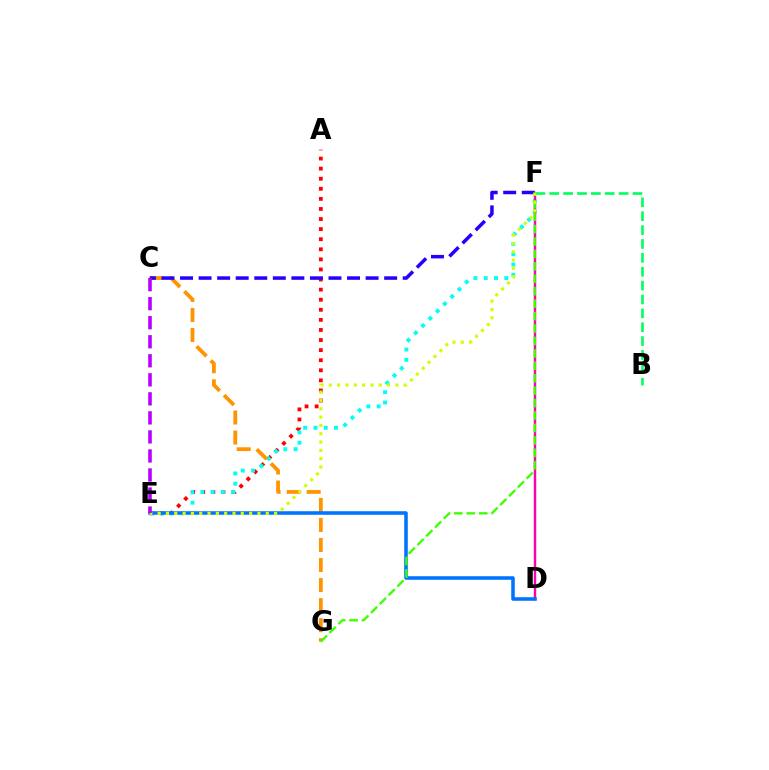{('A', 'E'): [{'color': '#ff0000', 'line_style': 'dotted', 'thickness': 2.74}], ('E', 'F'): [{'color': '#00fff6', 'line_style': 'dotted', 'thickness': 2.8}, {'color': '#d1ff00', 'line_style': 'dotted', 'thickness': 2.26}], ('C', 'G'): [{'color': '#ff9400', 'line_style': 'dashed', 'thickness': 2.72}], ('D', 'F'): [{'color': '#ff00ac', 'line_style': 'solid', 'thickness': 1.75}], ('D', 'E'): [{'color': '#0074ff', 'line_style': 'solid', 'thickness': 2.56}], ('F', 'G'): [{'color': '#3dff00', 'line_style': 'dashed', 'thickness': 1.69}], ('B', 'F'): [{'color': '#00ff5c', 'line_style': 'dashed', 'thickness': 1.88}], ('C', 'F'): [{'color': '#2500ff', 'line_style': 'dashed', 'thickness': 2.52}], ('C', 'E'): [{'color': '#b900ff', 'line_style': 'dashed', 'thickness': 2.59}]}